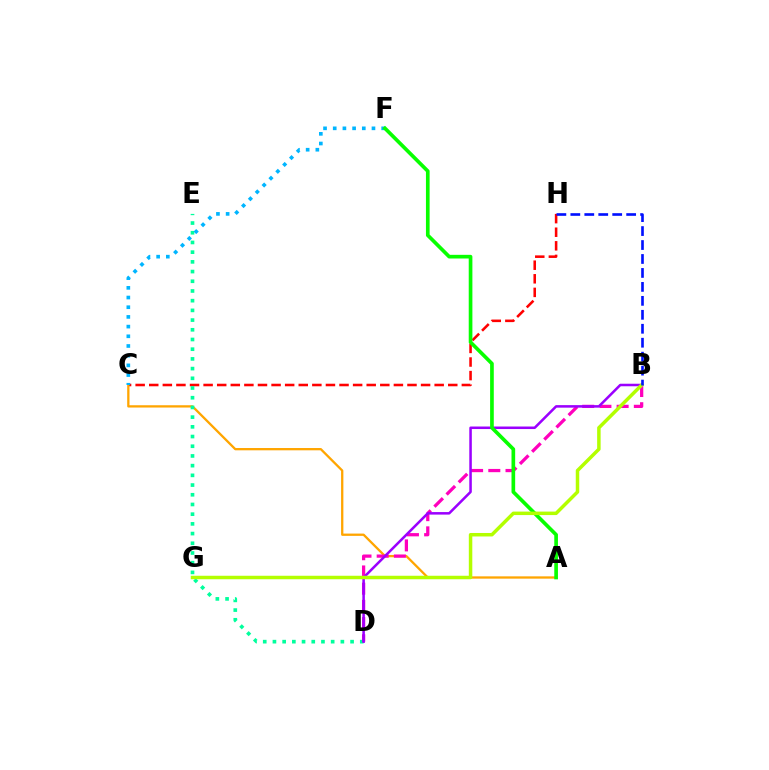{('C', 'H'): [{'color': '#ff0000', 'line_style': 'dashed', 'thickness': 1.85}], ('A', 'C'): [{'color': '#ffa500', 'line_style': 'solid', 'thickness': 1.65}], ('D', 'E'): [{'color': '#00ff9d', 'line_style': 'dotted', 'thickness': 2.64}], ('B', 'D'): [{'color': '#ff00bd', 'line_style': 'dashed', 'thickness': 2.34}, {'color': '#9b00ff', 'line_style': 'solid', 'thickness': 1.82}], ('C', 'F'): [{'color': '#00b5ff', 'line_style': 'dotted', 'thickness': 2.63}], ('A', 'F'): [{'color': '#08ff00', 'line_style': 'solid', 'thickness': 2.64}], ('B', 'G'): [{'color': '#b3ff00', 'line_style': 'solid', 'thickness': 2.51}], ('B', 'H'): [{'color': '#0010ff', 'line_style': 'dashed', 'thickness': 1.9}]}